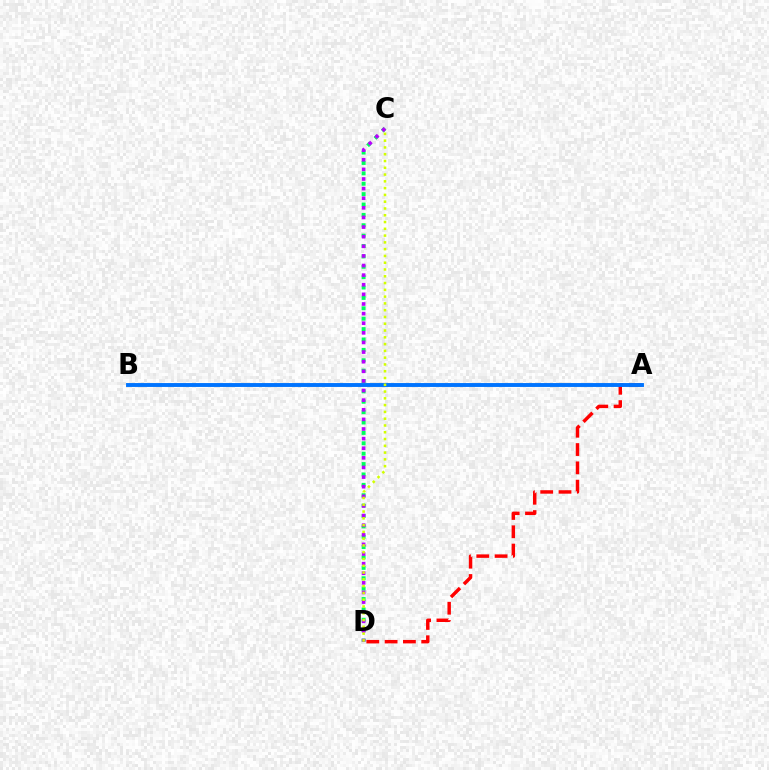{('A', 'D'): [{'color': '#ff0000', 'line_style': 'dashed', 'thickness': 2.49}], ('C', 'D'): [{'color': '#00ff5c', 'line_style': 'dotted', 'thickness': 2.82}, {'color': '#b900ff', 'line_style': 'dotted', 'thickness': 2.61}, {'color': '#d1ff00', 'line_style': 'dotted', 'thickness': 1.84}], ('A', 'B'): [{'color': '#0074ff', 'line_style': 'solid', 'thickness': 2.8}]}